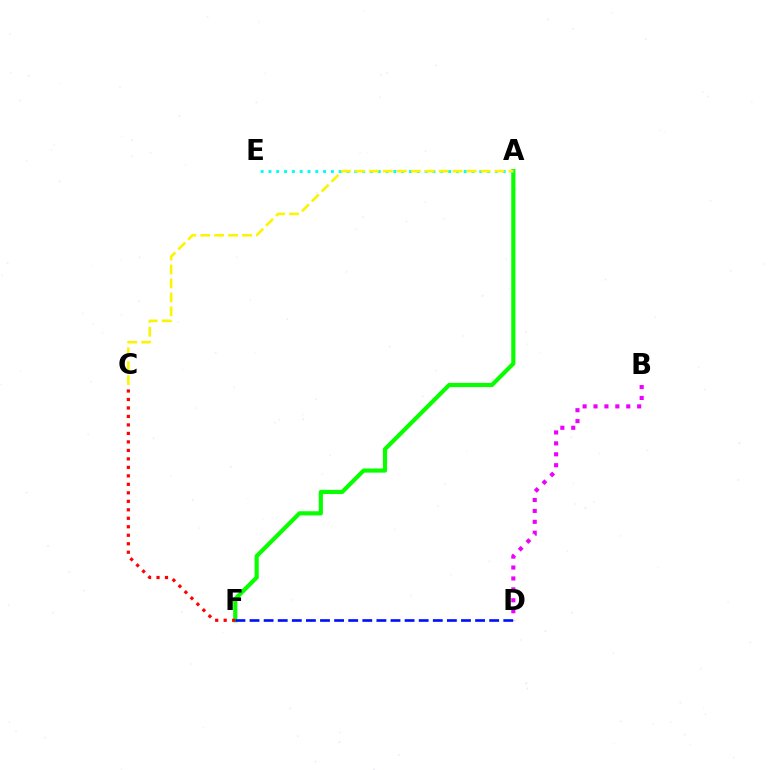{('A', 'F'): [{'color': '#08ff00', 'line_style': 'solid', 'thickness': 2.99}], ('A', 'E'): [{'color': '#00fff6', 'line_style': 'dotted', 'thickness': 2.12}], ('A', 'C'): [{'color': '#fcf500', 'line_style': 'dashed', 'thickness': 1.89}], ('C', 'F'): [{'color': '#ff0000', 'line_style': 'dotted', 'thickness': 2.31}], ('B', 'D'): [{'color': '#ee00ff', 'line_style': 'dotted', 'thickness': 2.97}], ('D', 'F'): [{'color': '#0010ff', 'line_style': 'dashed', 'thickness': 1.92}]}